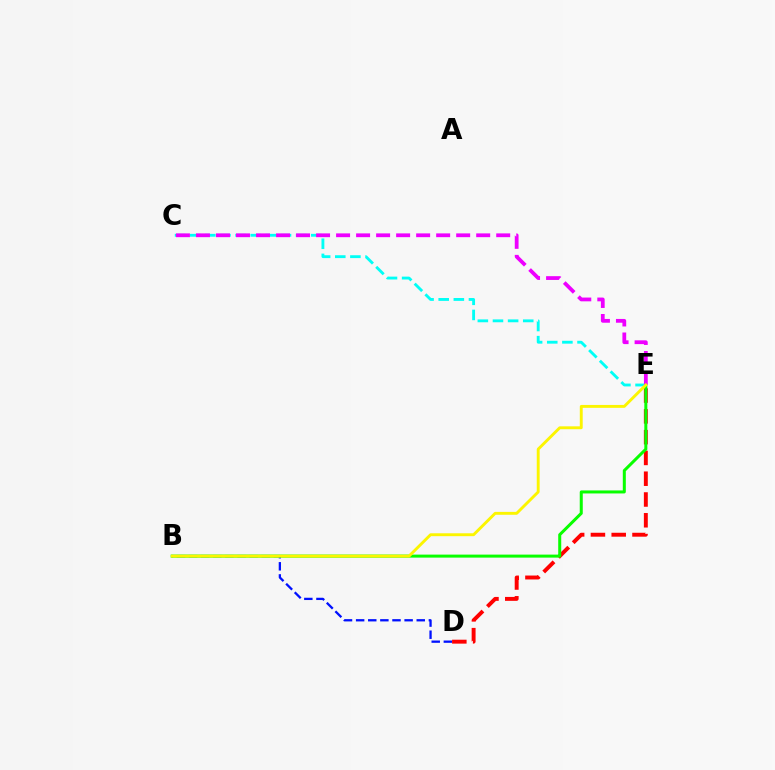{('B', 'D'): [{'color': '#0010ff', 'line_style': 'dashed', 'thickness': 1.65}], ('C', 'E'): [{'color': '#00fff6', 'line_style': 'dashed', 'thickness': 2.06}, {'color': '#ee00ff', 'line_style': 'dashed', 'thickness': 2.72}], ('D', 'E'): [{'color': '#ff0000', 'line_style': 'dashed', 'thickness': 2.82}], ('B', 'E'): [{'color': '#08ff00', 'line_style': 'solid', 'thickness': 2.17}, {'color': '#fcf500', 'line_style': 'solid', 'thickness': 2.08}]}